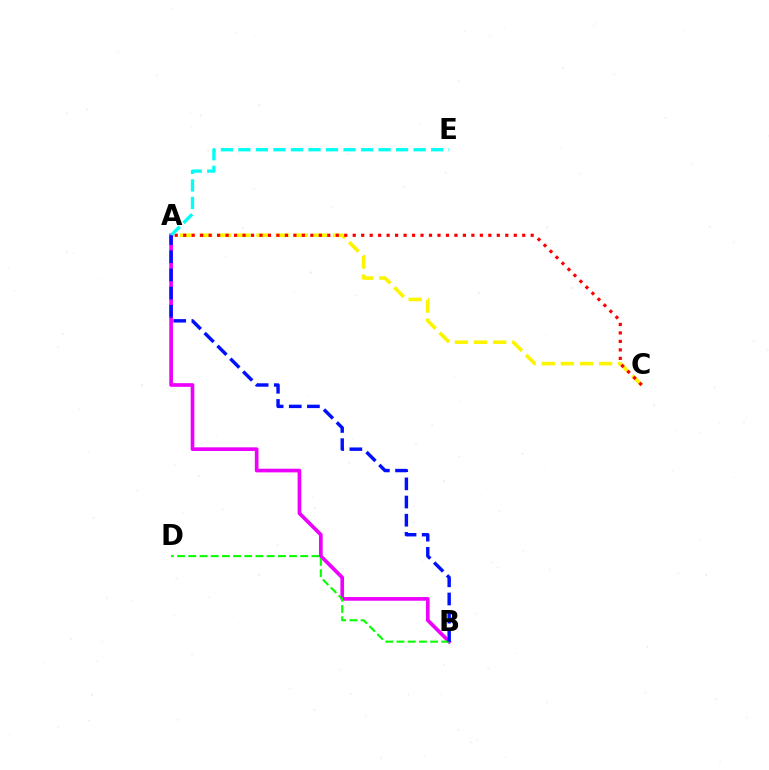{('A', 'C'): [{'color': '#fcf500', 'line_style': 'dashed', 'thickness': 2.6}, {'color': '#ff0000', 'line_style': 'dotted', 'thickness': 2.3}], ('A', 'B'): [{'color': '#ee00ff', 'line_style': 'solid', 'thickness': 2.65}, {'color': '#0010ff', 'line_style': 'dashed', 'thickness': 2.47}], ('B', 'D'): [{'color': '#08ff00', 'line_style': 'dashed', 'thickness': 1.52}], ('A', 'E'): [{'color': '#00fff6', 'line_style': 'dashed', 'thickness': 2.38}]}